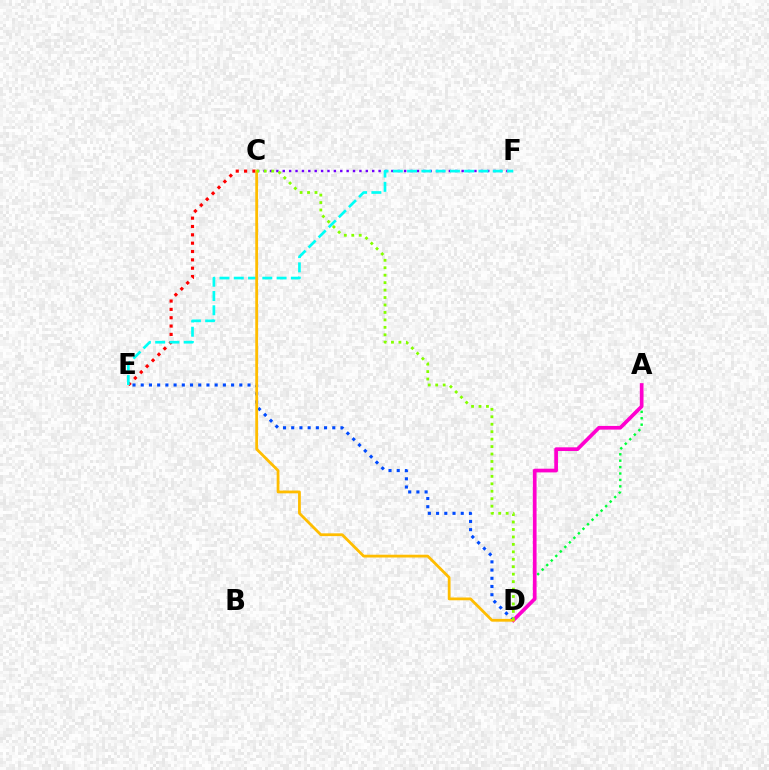{('A', 'D'): [{'color': '#00ff39', 'line_style': 'dotted', 'thickness': 1.74}, {'color': '#ff00cf', 'line_style': 'solid', 'thickness': 2.66}], ('D', 'E'): [{'color': '#004bff', 'line_style': 'dotted', 'thickness': 2.23}], ('C', 'F'): [{'color': '#7200ff', 'line_style': 'dotted', 'thickness': 1.74}], ('C', 'E'): [{'color': '#ff0000', 'line_style': 'dotted', 'thickness': 2.27}], ('E', 'F'): [{'color': '#00fff6', 'line_style': 'dashed', 'thickness': 1.94}], ('C', 'D'): [{'color': '#ffbd00', 'line_style': 'solid', 'thickness': 2.0}, {'color': '#84ff00', 'line_style': 'dotted', 'thickness': 2.02}]}